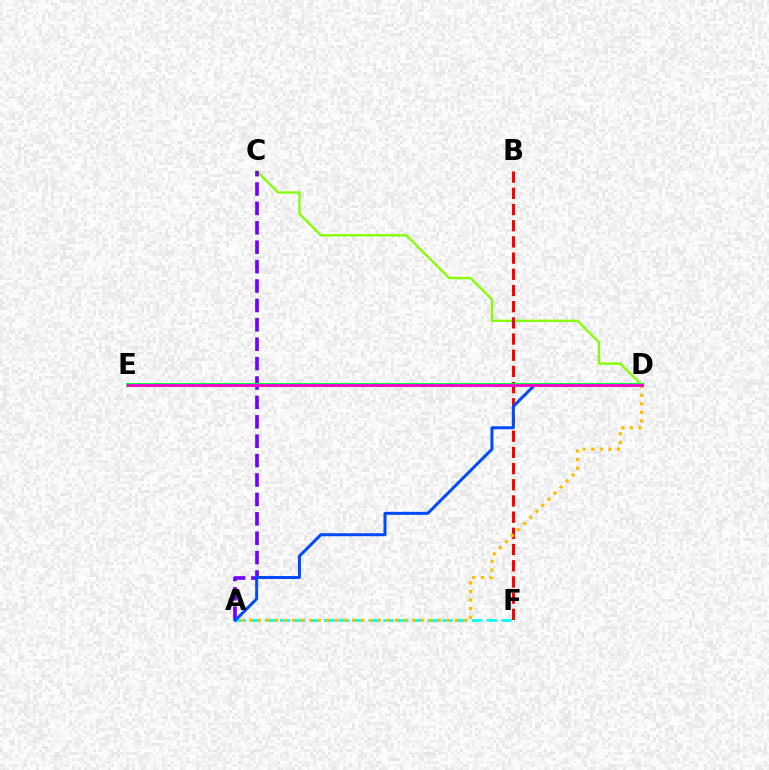{('C', 'D'): [{'color': '#84ff00', 'line_style': 'solid', 'thickness': 1.67}], ('A', 'C'): [{'color': '#7200ff', 'line_style': 'dashed', 'thickness': 2.64}], ('A', 'F'): [{'color': '#00fff6', 'line_style': 'dashed', 'thickness': 2.01}], ('B', 'F'): [{'color': '#ff0000', 'line_style': 'dashed', 'thickness': 2.2}], ('A', 'D'): [{'color': '#004bff', 'line_style': 'solid', 'thickness': 2.17}, {'color': '#ffbd00', 'line_style': 'dotted', 'thickness': 2.33}], ('D', 'E'): [{'color': '#00ff39', 'line_style': 'solid', 'thickness': 2.85}, {'color': '#ff00cf', 'line_style': 'solid', 'thickness': 2.03}]}